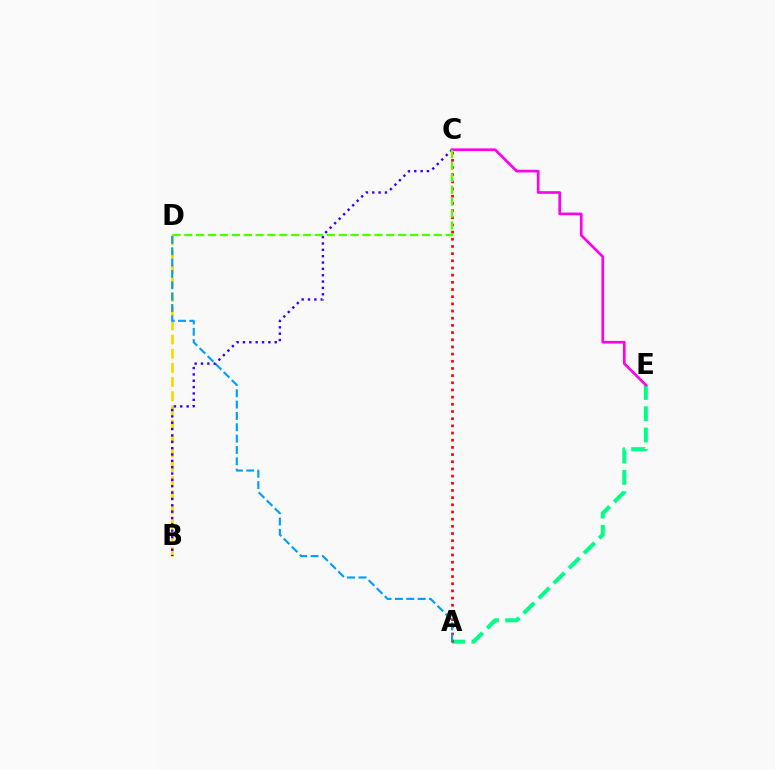{('A', 'E'): [{'color': '#00ff86', 'line_style': 'dashed', 'thickness': 2.89}], ('A', 'C'): [{'color': '#ff0000', 'line_style': 'dotted', 'thickness': 1.95}], ('B', 'D'): [{'color': '#ffd500', 'line_style': 'dashed', 'thickness': 1.92}], ('A', 'D'): [{'color': '#009eff', 'line_style': 'dashed', 'thickness': 1.54}], ('B', 'C'): [{'color': '#3700ff', 'line_style': 'dotted', 'thickness': 1.73}], ('C', 'E'): [{'color': '#ff00ed', 'line_style': 'solid', 'thickness': 1.93}], ('C', 'D'): [{'color': '#4fff00', 'line_style': 'dashed', 'thickness': 1.61}]}